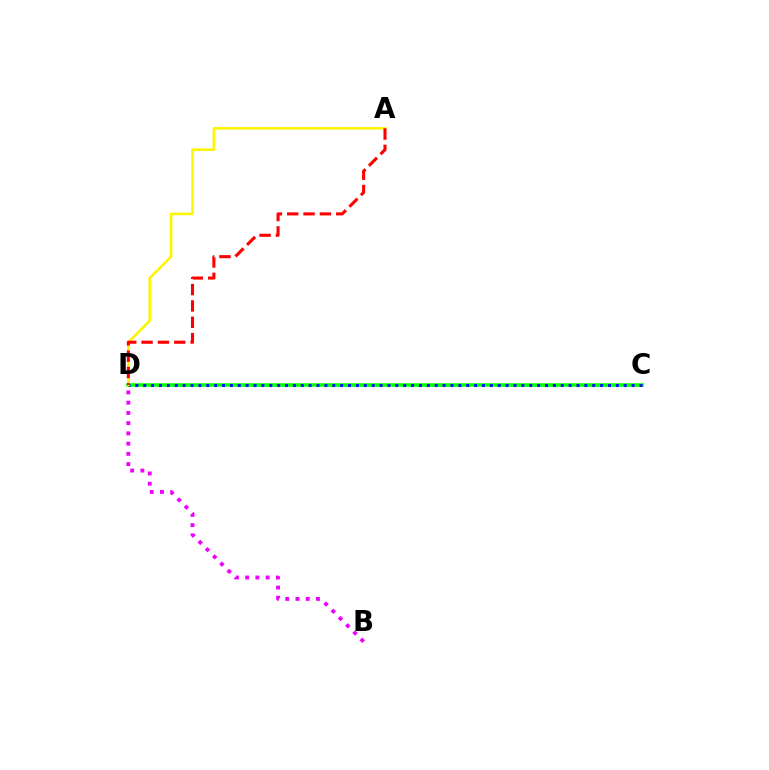{('C', 'D'): [{'color': '#00fff6', 'line_style': 'dotted', 'thickness': 1.96}, {'color': '#08ff00', 'line_style': 'solid', 'thickness': 2.55}, {'color': '#0010ff', 'line_style': 'dotted', 'thickness': 2.14}], ('B', 'D'): [{'color': '#ee00ff', 'line_style': 'dotted', 'thickness': 2.78}], ('A', 'D'): [{'color': '#fcf500', 'line_style': 'solid', 'thickness': 1.87}, {'color': '#ff0000', 'line_style': 'dashed', 'thickness': 2.22}]}